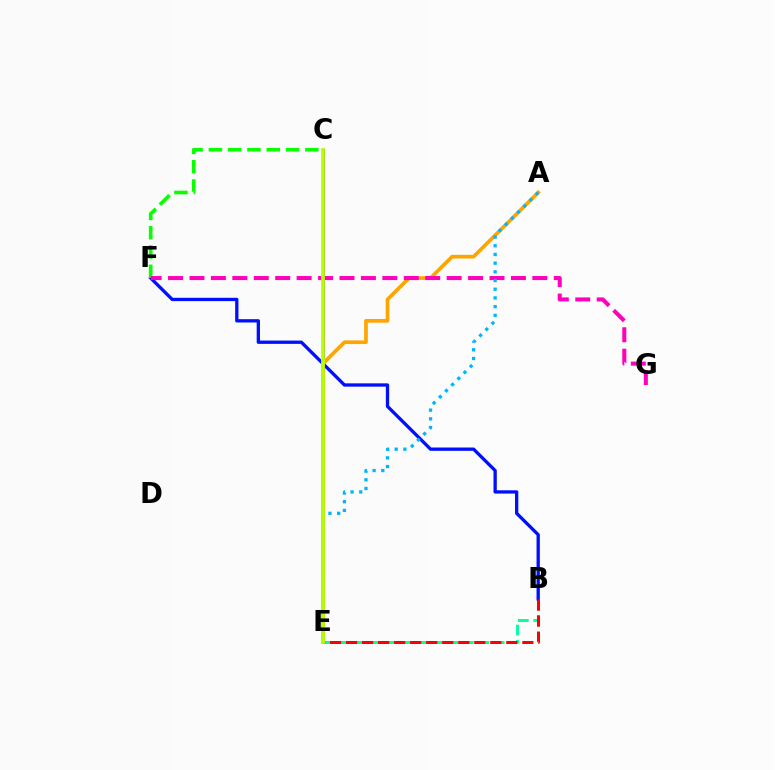{('B', 'E'): [{'color': '#00ff9d', 'line_style': 'dashed', 'thickness': 2.09}, {'color': '#ff0000', 'line_style': 'dashed', 'thickness': 2.18}], ('B', 'F'): [{'color': '#0010ff', 'line_style': 'solid', 'thickness': 2.38}], ('C', 'E'): [{'color': '#9b00ff', 'line_style': 'solid', 'thickness': 2.14}, {'color': '#b3ff00', 'line_style': 'solid', 'thickness': 2.68}], ('C', 'F'): [{'color': '#08ff00', 'line_style': 'dashed', 'thickness': 2.62}], ('A', 'E'): [{'color': '#ffa500', 'line_style': 'solid', 'thickness': 2.66}, {'color': '#00b5ff', 'line_style': 'dotted', 'thickness': 2.36}], ('F', 'G'): [{'color': '#ff00bd', 'line_style': 'dashed', 'thickness': 2.91}]}